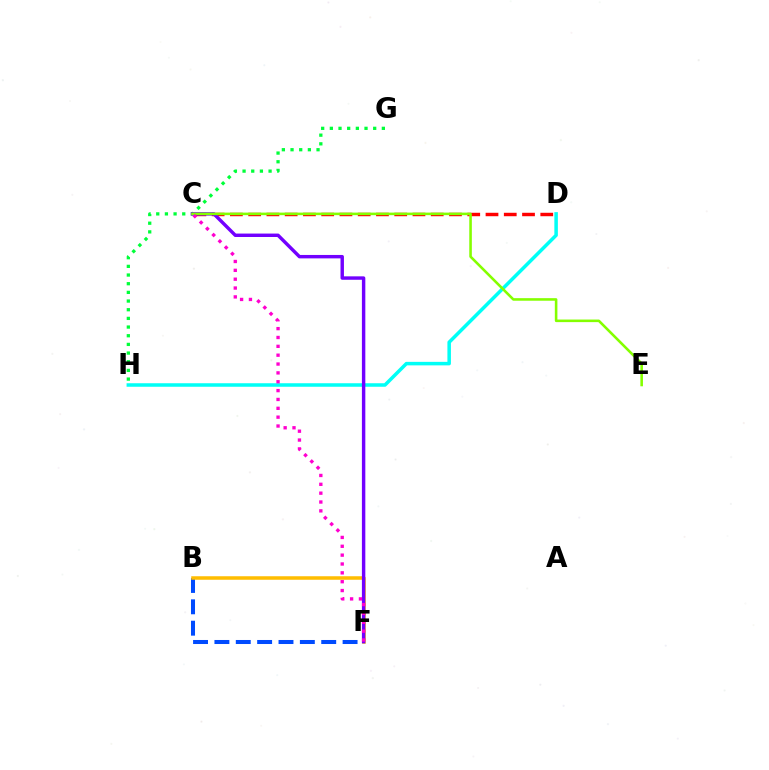{('B', 'F'): [{'color': '#004bff', 'line_style': 'dashed', 'thickness': 2.9}, {'color': '#ffbd00', 'line_style': 'solid', 'thickness': 2.53}], ('D', 'H'): [{'color': '#00fff6', 'line_style': 'solid', 'thickness': 2.53}], ('C', 'D'): [{'color': '#ff0000', 'line_style': 'dashed', 'thickness': 2.48}], ('G', 'H'): [{'color': '#00ff39', 'line_style': 'dotted', 'thickness': 2.36}], ('C', 'F'): [{'color': '#7200ff', 'line_style': 'solid', 'thickness': 2.47}, {'color': '#ff00cf', 'line_style': 'dotted', 'thickness': 2.41}], ('C', 'E'): [{'color': '#84ff00', 'line_style': 'solid', 'thickness': 1.85}]}